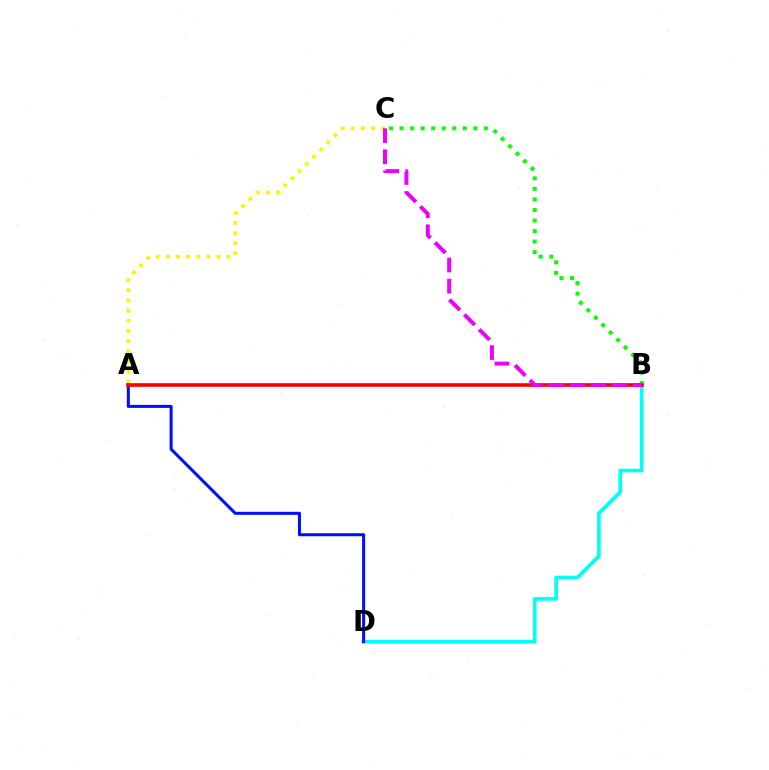{('B', 'D'): [{'color': '#00fff6', 'line_style': 'solid', 'thickness': 2.64}], ('A', 'C'): [{'color': '#fcf500', 'line_style': 'dotted', 'thickness': 2.75}], ('A', 'D'): [{'color': '#0010ff', 'line_style': 'solid', 'thickness': 2.19}], ('B', 'C'): [{'color': '#08ff00', 'line_style': 'dotted', 'thickness': 2.86}, {'color': '#ee00ff', 'line_style': 'dashed', 'thickness': 2.86}], ('A', 'B'): [{'color': '#ff0000', 'line_style': 'solid', 'thickness': 2.61}]}